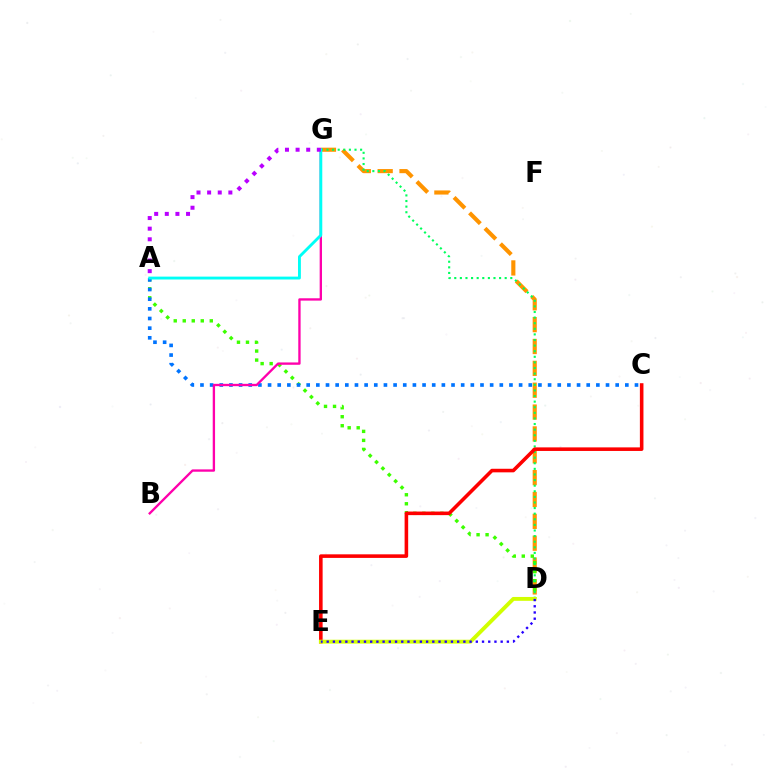{('D', 'G'): [{'color': '#ff9400', 'line_style': 'dashed', 'thickness': 2.97}, {'color': '#00ff5c', 'line_style': 'dotted', 'thickness': 1.52}], ('A', 'D'): [{'color': '#3dff00', 'line_style': 'dotted', 'thickness': 2.45}], ('C', 'E'): [{'color': '#ff0000', 'line_style': 'solid', 'thickness': 2.57}], ('A', 'C'): [{'color': '#0074ff', 'line_style': 'dotted', 'thickness': 2.62}], ('B', 'G'): [{'color': '#ff00ac', 'line_style': 'solid', 'thickness': 1.68}], ('D', 'E'): [{'color': '#d1ff00', 'line_style': 'solid', 'thickness': 2.78}, {'color': '#2500ff', 'line_style': 'dotted', 'thickness': 1.69}], ('A', 'G'): [{'color': '#00fff6', 'line_style': 'solid', 'thickness': 2.07}, {'color': '#b900ff', 'line_style': 'dotted', 'thickness': 2.89}]}